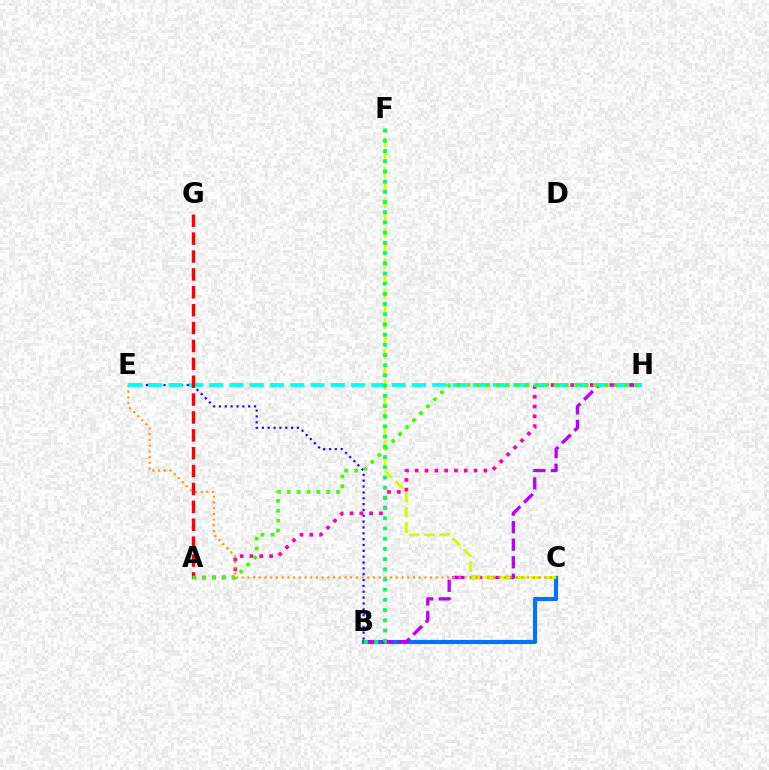{('A', 'H'): [{'color': '#ff00ac', 'line_style': 'dotted', 'thickness': 2.67}, {'color': '#3dff00', 'line_style': 'dotted', 'thickness': 2.68}], ('B', 'C'): [{'color': '#0074ff', 'line_style': 'solid', 'thickness': 2.97}], ('B', 'H'): [{'color': '#b900ff', 'line_style': 'dashed', 'thickness': 2.38}], ('C', 'F'): [{'color': '#d1ff00', 'line_style': 'dashed', 'thickness': 2.06}], ('C', 'E'): [{'color': '#ff9400', 'line_style': 'dotted', 'thickness': 1.55}], ('B', 'E'): [{'color': '#2500ff', 'line_style': 'dotted', 'thickness': 1.59}], ('E', 'H'): [{'color': '#00fff6', 'line_style': 'dashed', 'thickness': 2.75}], ('A', 'G'): [{'color': '#ff0000', 'line_style': 'dashed', 'thickness': 2.43}], ('B', 'F'): [{'color': '#00ff5c', 'line_style': 'dotted', 'thickness': 2.77}]}